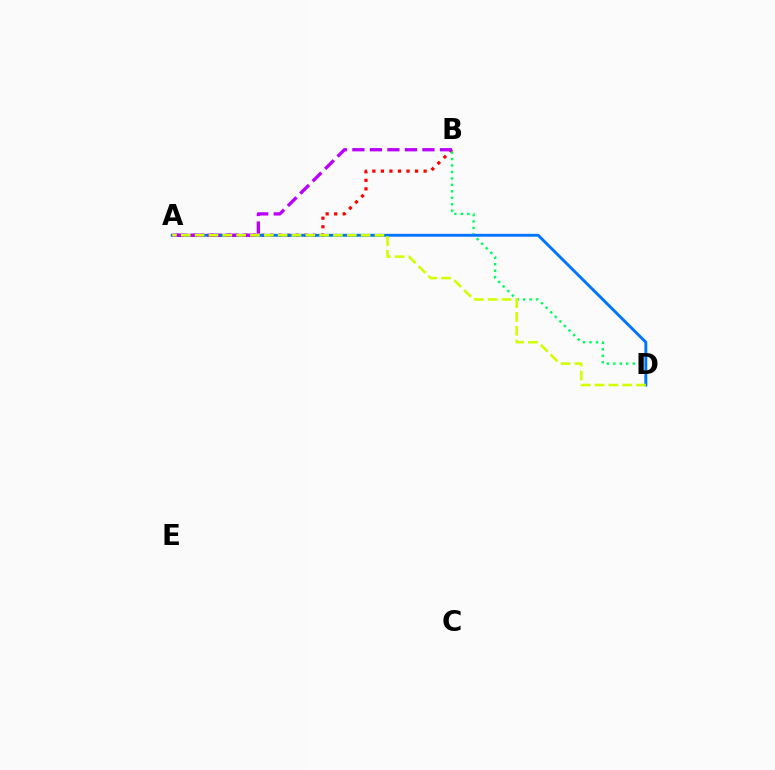{('A', 'B'): [{'color': '#ff0000', 'line_style': 'dotted', 'thickness': 2.32}, {'color': '#b900ff', 'line_style': 'dashed', 'thickness': 2.38}], ('B', 'D'): [{'color': '#00ff5c', 'line_style': 'dotted', 'thickness': 1.76}], ('A', 'D'): [{'color': '#0074ff', 'line_style': 'solid', 'thickness': 2.08}, {'color': '#d1ff00', 'line_style': 'dashed', 'thickness': 1.88}]}